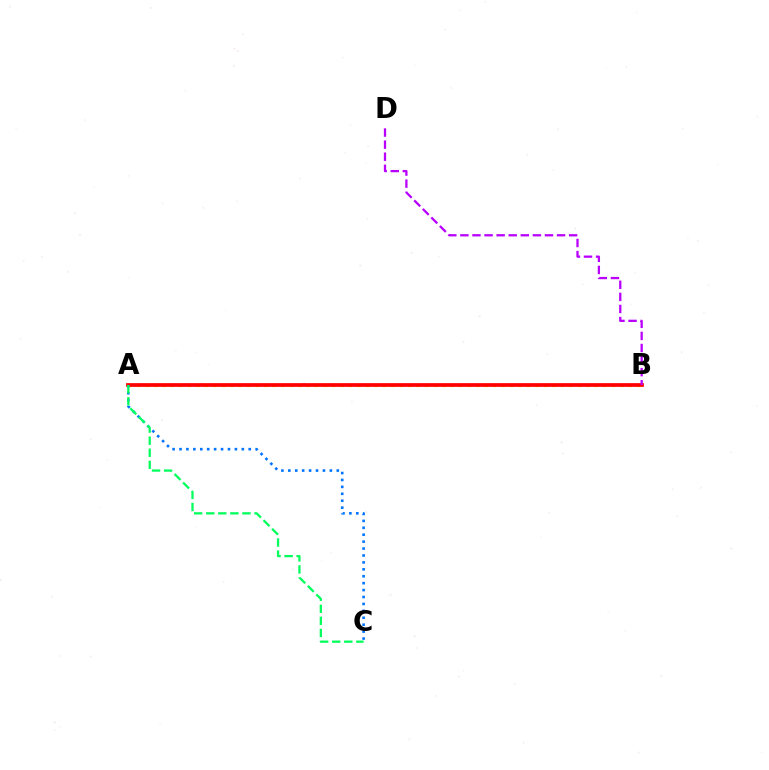{('A', 'B'): [{'color': '#d1ff00', 'line_style': 'dotted', 'thickness': 2.3}, {'color': '#ff0000', 'line_style': 'solid', 'thickness': 2.68}], ('A', 'C'): [{'color': '#0074ff', 'line_style': 'dotted', 'thickness': 1.88}, {'color': '#00ff5c', 'line_style': 'dashed', 'thickness': 1.64}], ('B', 'D'): [{'color': '#b900ff', 'line_style': 'dashed', 'thickness': 1.64}]}